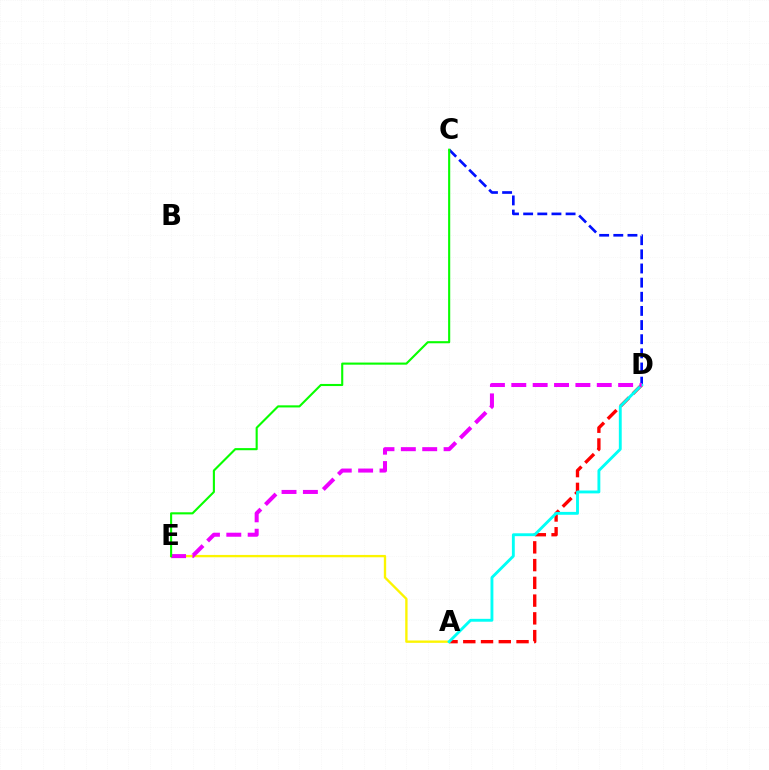{('A', 'D'): [{'color': '#ff0000', 'line_style': 'dashed', 'thickness': 2.41}, {'color': '#00fff6', 'line_style': 'solid', 'thickness': 2.07}], ('A', 'E'): [{'color': '#fcf500', 'line_style': 'solid', 'thickness': 1.69}], ('C', 'D'): [{'color': '#0010ff', 'line_style': 'dashed', 'thickness': 1.92}], ('D', 'E'): [{'color': '#ee00ff', 'line_style': 'dashed', 'thickness': 2.9}], ('C', 'E'): [{'color': '#08ff00', 'line_style': 'solid', 'thickness': 1.52}]}